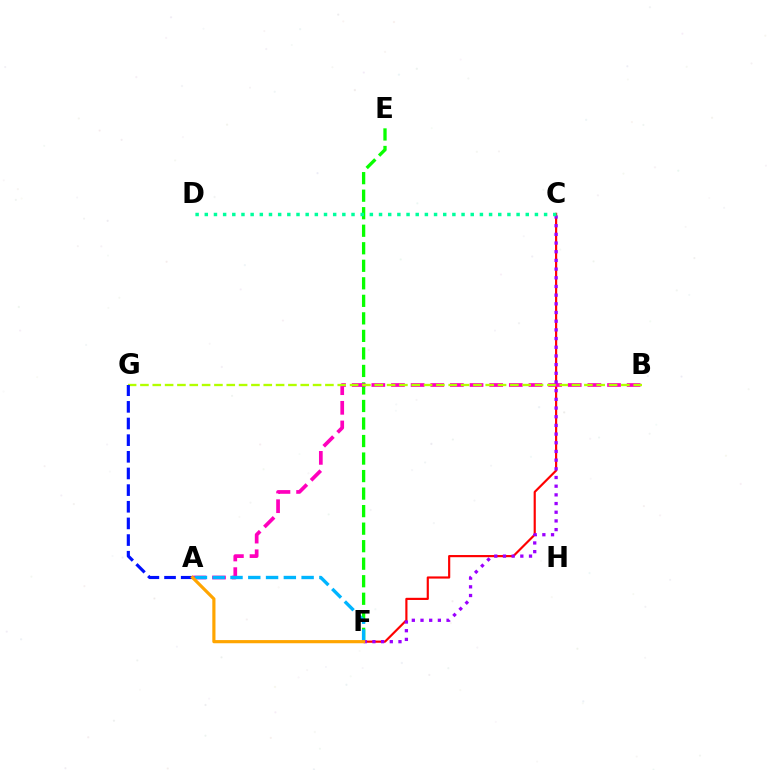{('E', 'F'): [{'color': '#08ff00', 'line_style': 'dashed', 'thickness': 2.38}], ('C', 'F'): [{'color': '#ff0000', 'line_style': 'solid', 'thickness': 1.56}, {'color': '#9b00ff', 'line_style': 'dotted', 'thickness': 2.36}], ('A', 'B'): [{'color': '#ff00bd', 'line_style': 'dashed', 'thickness': 2.67}], ('A', 'F'): [{'color': '#00b5ff', 'line_style': 'dashed', 'thickness': 2.42}, {'color': '#ffa500', 'line_style': 'solid', 'thickness': 2.28}], ('C', 'D'): [{'color': '#00ff9d', 'line_style': 'dotted', 'thickness': 2.49}], ('B', 'G'): [{'color': '#b3ff00', 'line_style': 'dashed', 'thickness': 1.68}], ('A', 'G'): [{'color': '#0010ff', 'line_style': 'dashed', 'thickness': 2.26}]}